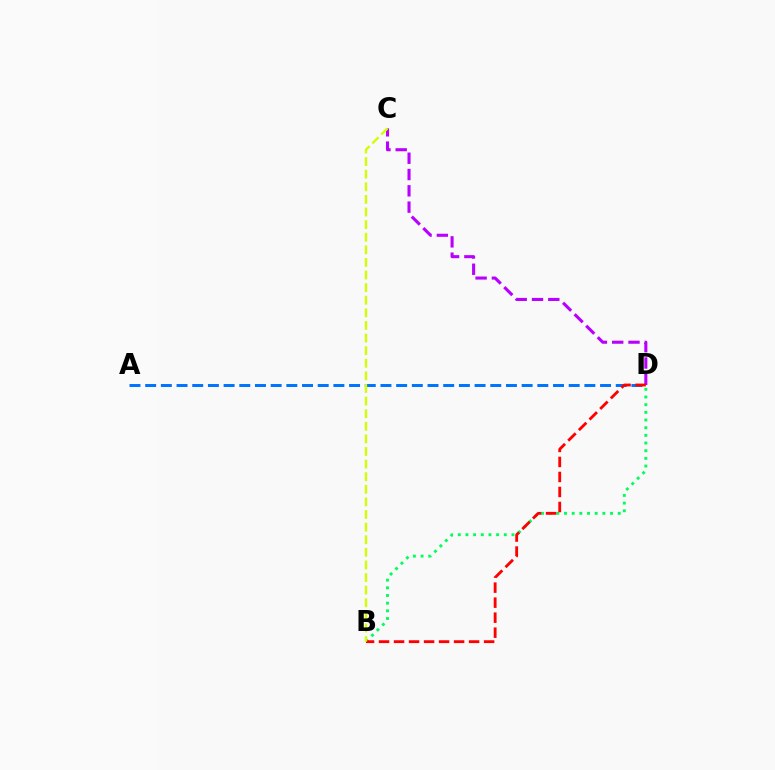{('A', 'D'): [{'color': '#0074ff', 'line_style': 'dashed', 'thickness': 2.13}], ('C', 'D'): [{'color': '#b900ff', 'line_style': 'dashed', 'thickness': 2.22}], ('B', 'D'): [{'color': '#00ff5c', 'line_style': 'dotted', 'thickness': 2.08}, {'color': '#ff0000', 'line_style': 'dashed', 'thickness': 2.04}], ('B', 'C'): [{'color': '#d1ff00', 'line_style': 'dashed', 'thickness': 1.71}]}